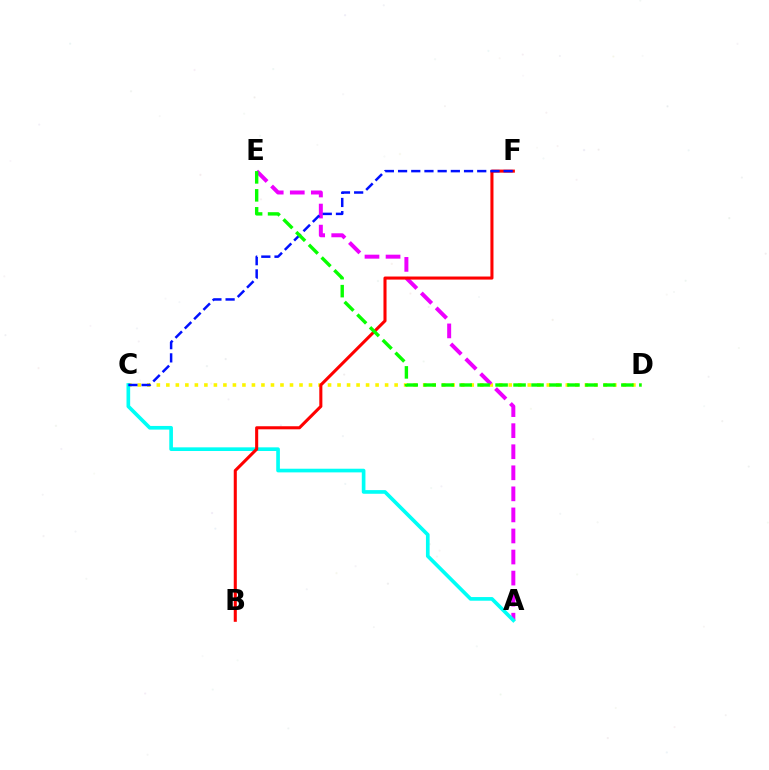{('C', 'D'): [{'color': '#fcf500', 'line_style': 'dotted', 'thickness': 2.58}], ('A', 'E'): [{'color': '#ee00ff', 'line_style': 'dashed', 'thickness': 2.86}], ('A', 'C'): [{'color': '#00fff6', 'line_style': 'solid', 'thickness': 2.64}], ('B', 'F'): [{'color': '#ff0000', 'line_style': 'solid', 'thickness': 2.21}], ('C', 'F'): [{'color': '#0010ff', 'line_style': 'dashed', 'thickness': 1.79}], ('D', 'E'): [{'color': '#08ff00', 'line_style': 'dashed', 'thickness': 2.44}]}